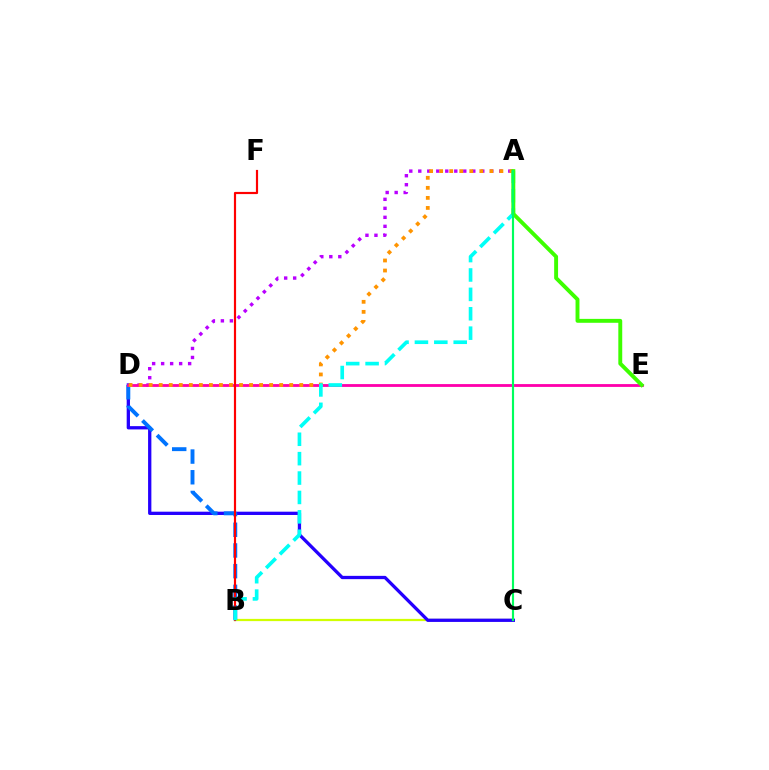{('B', 'C'): [{'color': '#d1ff00', 'line_style': 'solid', 'thickness': 1.61}], ('C', 'D'): [{'color': '#2500ff', 'line_style': 'solid', 'thickness': 2.37}], ('A', 'D'): [{'color': '#b900ff', 'line_style': 'dotted', 'thickness': 2.45}, {'color': '#ff9400', 'line_style': 'dotted', 'thickness': 2.73}], ('B', 'D'): [{'color': '#0074ff', 'line_style': 'dashed', 'thickness': 2.81}], ('D', 'E'): [{'color': '#ff00ac', 'line_style': 'solid', 'thickness': 2.03}], ('B', 'F'): [{'color': '#ff0000', 'line_style': 'solid', 'thickness': 1.57}], ('A', 'B'): [{'color': '#00fff6', 'line_style': 'dashed', 'thickness': 2.63}], ('A', 'E'): [{'color': '#3dff00', 'line_style': 'solid', 'thickness': 2.81}], ('A', 'C'): [{'color': '#00ff5c', 'line_style': 'solid', 'thickness': 1.55}]}